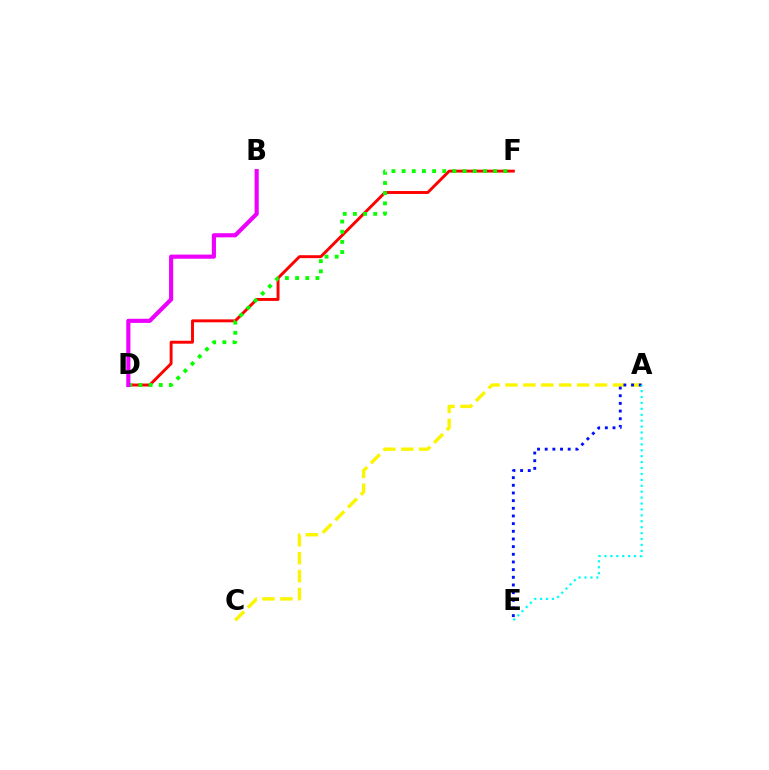{('A', 'C'): [{'color': '#fcf500', 'line_style': 'dashed', 'thickness': 2.43}], ('D', 'F'): [{'color': '#ff0000', 'line_style': 'solid', 'thickness': 2.1}, {'color': '#08ff00', 'line_style': 'dotted', 'thickness': 2.76}], ('A', 'E'): [{'color': '#0010ff', 'line_style': 'dotted', 'thickness': 2.08}, {'color': '#00fff6', 'line_style': 'dotted', 'thickness': 1.61}], ('B', 'D'): [{'color': '#ee00ff', 'line_style': 'solid', 'thickness': 2.98}]}